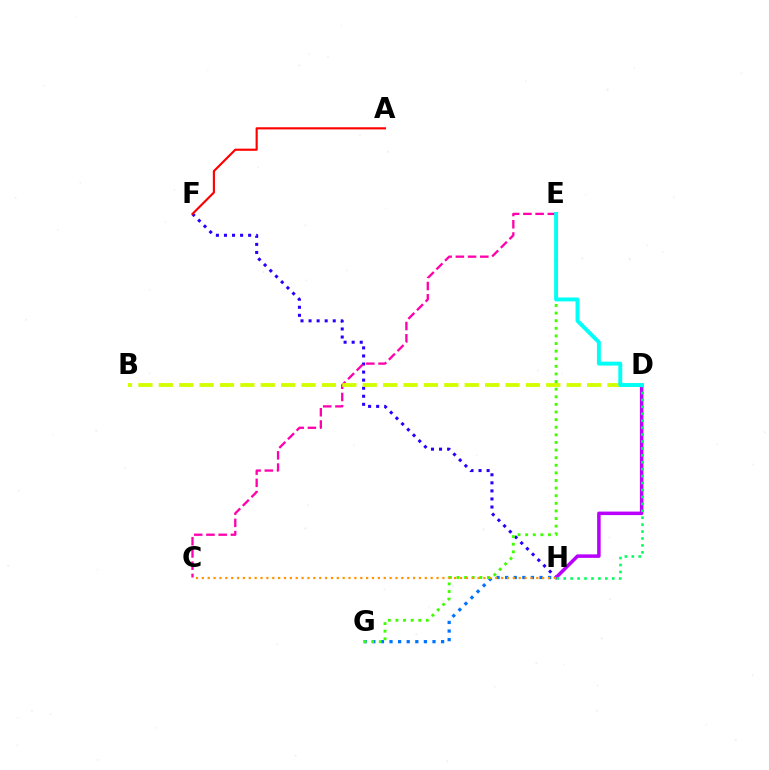{('F', 'H'): [{'color': '#2500ff', 'line_style': 'dotted', 'thickness': 2.19}], ('D', 'H'): [{'color': '#b900ff', 'line_style': 'solid', 'thickness': 2.53}, {'color': '#00ff5c', 'line_style': 'dotted', 'thickness': 1.88}], ('C', 'E'): [{'color': '#ff00ac', 'line_style': 'dashed', 'thickness': 1.66}], ('B', 'D'): [{'color': '#d1ff00', 'line_style': 'dashed', 'thickness': 2.77}], ('A', 'F'): [{'color': '#ff0000', 'line_style': 'solid', 'thickness': 1.55}], ('G', 'H'): [{'color': '#0074ff', 'line_style': 'dotted', 'thickness': 2.34}], ('E', 'G'): [{'color': '#3dff00', 'line_style': 'dotted', 'thickness': 2.07}], ('C', 'H'): [{'color': '#ff9400', 'line_style': 'dotted', 'thickness': 1.59}], ('D', 'E'): [{'color': '#00fff6', 'line_style': 'solid', 'thickness': 2.82}]}